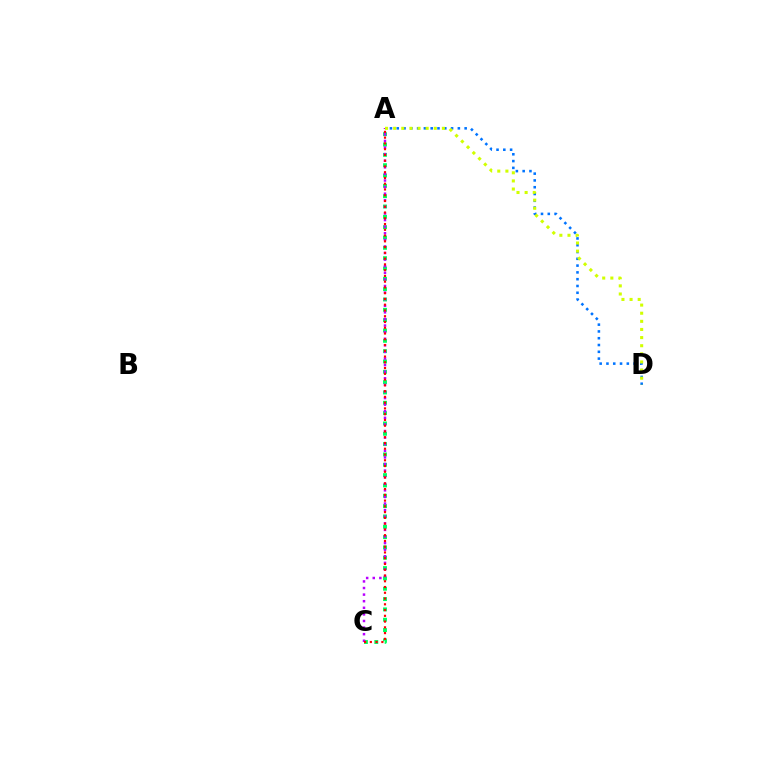{('A', 'D'): [{'color': '#0074ff', 'line_style': 'dotted', 'thickness': 1.84}, {'color': '#d1ff00', 'line_style': 'dotted', 'thickness': 2.21}], ('A', 'C'): [{'color': '#00ff5c', 'line_style': 'dotted', 'thickness': 2.81}, {'color': '#b900ff', 'line_style': 'dotted', 'thickness': 1.79}, {'color': '#ff0000', 'line_style': 'dotted', 'thickness': 1.57}]}